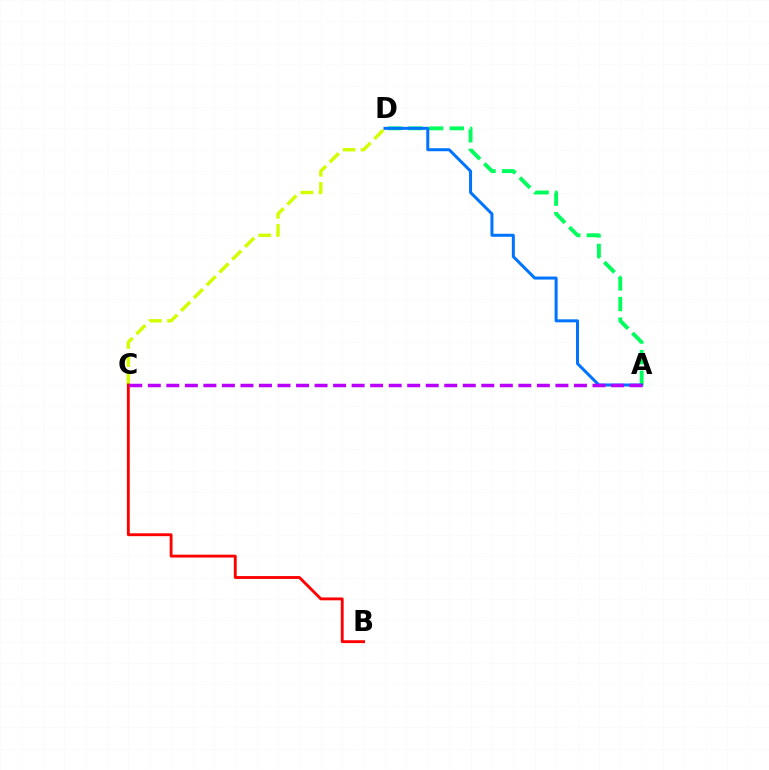{('C', 'D'): [{'color': '#d1ff00', 'line_style': 'dashed', 'thickness': 2.46}], ('A', 'D'): [{'color': '#00ff5c', 'line_style': 'dashed', 'thickness': 2.81}, {'color': '#0074ff', 'line_style': 'solid', 'thickness': 2.16}], ('B', 'C'): [{'color': '#ff0000', 'line_style': 'solid', 'thickness': 2.06}], ('A', 'C'): [{'color': '#b900ff', 'line_style': 'dashed', 'thickness': 2.52}]}